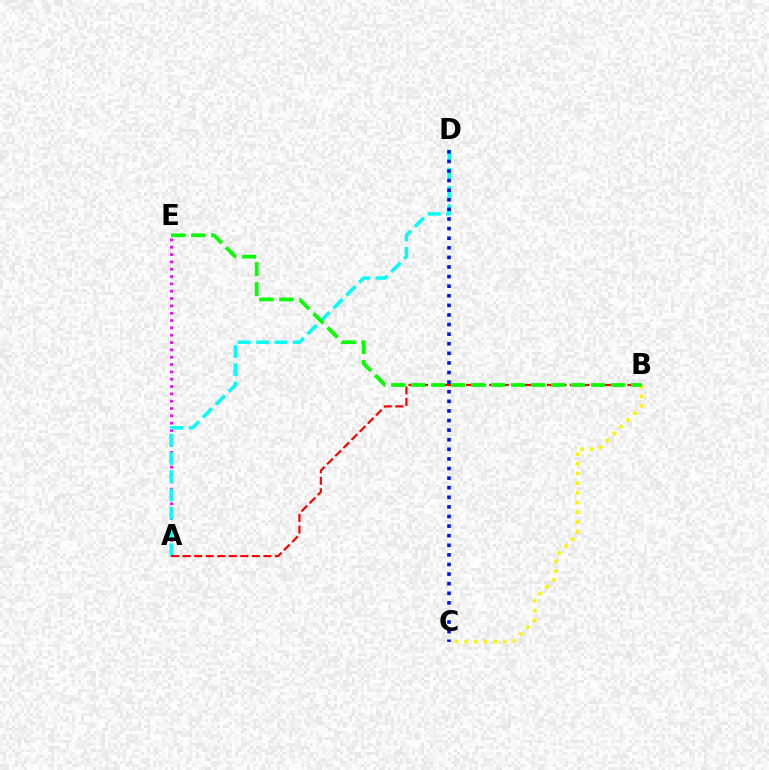{('B', 'C'): [{'color': '#fcf500', 'line_style': 'dotted', 'thickness': 2.63}], ('A', 'E'): [{'color': '#ee00ff', 'line_style': 'dotted', 'thickness': 1.99}], ('A', 'D'): [{'color': '#00fff6', 'line_style': 'dashed', 'thickness': 2.48}], ('A', 'B'): [{'color': '#ff0000', 'line_style': 'dashed', 'thickness': 1.57}], ('B', 'E'): [{'color': '#08ff00', 'line_style': 'dashed', 'thickness': 2.71}], ('C', 'D'): [{'color': '#0010ff', 'line_style': 'dotted', 'thickness': 2.61}]}